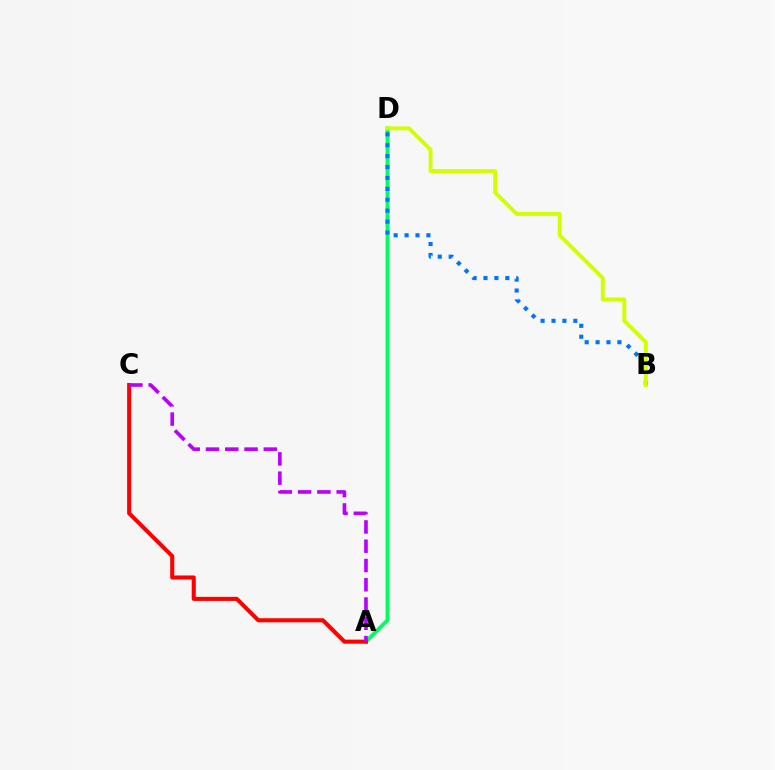{('A', 'D'): [{'color': '#00ff5c', 'line_style': 'solid', 'thickness': 2.8}], ('A', 'C'): [{'color': '#ff0000', 'line_style': 'solid', 'thickness': 2.94}, {'color': '#b900ff', 'line_style': 'dashed', 'thickness': 2.62}], ('B', 'D'): [{'color': '#0074ff', 'line_style': 'dotted', 'thickness': 2.97}, {'color': '#d1ff00', 'line_style': 'solid', 'thickness': 2.83}]}